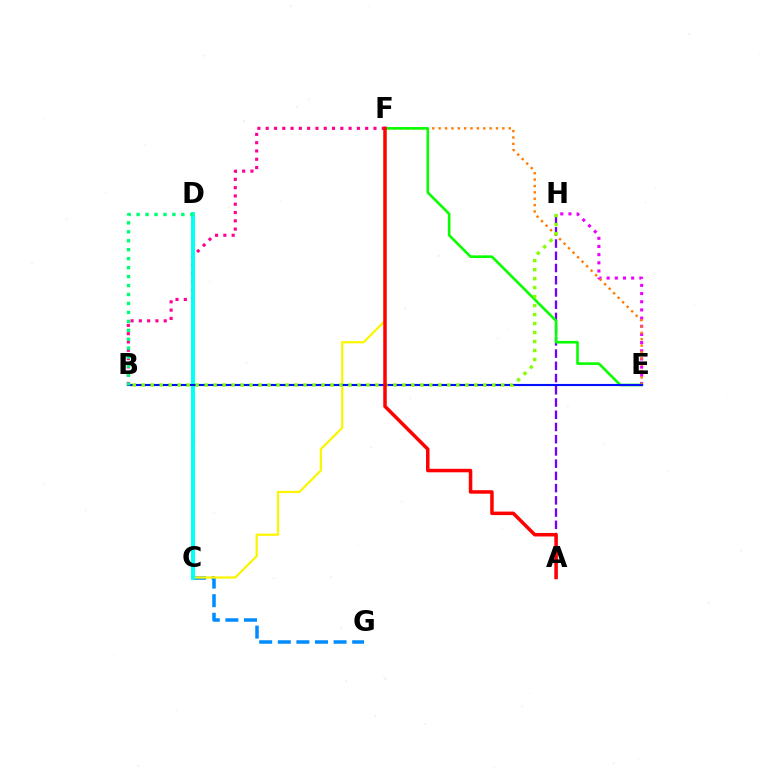{('E', 'H'): [{'color': '#ee00ff', 'line_style': 'dotted', 'thickness': 2.22}], ('C', 'G'): [{'color': '#008cff', 'line_style': 'dashed', 'thickness': 2.53}], ('A', 'H'): [{'color': '#7200ff', 'line_style': 'dashed', 'thickness': 1.66}], ('B', 'F'): [{'color': '#ff0094', 'line_style': 'dotted', 'thickness': 2.25}], ('E', 'F'): [{'color': '#ff7c00', 'line_style': 'dotted', 'thickness': 1.73}, {'color': '#08ff00', 'line_style': 'solid', 'thickness': 1.88}], ('C', 'F'): [{'color': '#fcf500', 'line_style': 'solid', 'thickness': 1.61}], ('C', 'D'): [{'color': '#00fff6', 'line_style': 'solid', 'thickness': 2.82}], ('B', 'E'): [{'color': '#0010ff', 'line_style': 'solid', 'thickness': 1.53}], ('B', 'D'): [{'color': '#00ff74', 'line_style': 'dotted', 'thickness': 2.43}], ('B', 'H'): [{'color': '#84ff00', 'line_style': 'dotted', 'thickness': 2.44}], ('A', 'F'): [{'color': '#ff0000', 'line_style': 'solid', 'thickness': 2.52}]}